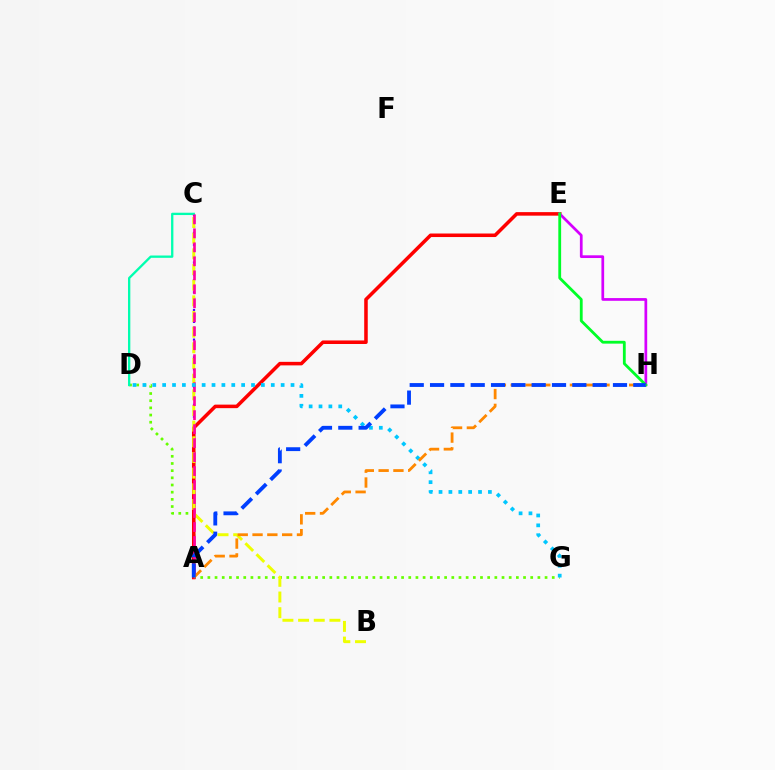{('A', 'C'): [{'color': '#4f00ff', 'line_style': 'dotted', 'thickness': 1.61}, {'color': '#ff00a0', 'line_style': 'dashed', 'thickness': 1.9}], ('D', 'G'): [{'color': '#66ff00', 'line_style': 'dotted', 'thickness': 1.95}, {'color': '#00c7ff', 'line_style': 'dotted', 'thickness': 2.68}], ('A', 'E'): [{'color': '#ff0000', 'line_style': 'solid', 'thickness': 2.55}], ('B', 'C'): [{'color': '#eeff00', 'line_style': 'dashed', 'thickness': 2.13}], ('E', 'H'): [{'color': '#d600ff', 'line_style': 'solid', 'thickness': 1.96}, {'color': '#00ff27', 'line_style': 'solid', 'thickness': 2.02}], ('C', 'D'): [{'color': '#00ffaf', 'line_style': 'solid', 'thickness': 1.67}], ('A', 'H'): [{'color': '#ff8800', 'line_style': 'dashed', 'thickness': 2.01}, {'color': '#003fff', 'line_style': 'dashed', 'thickness': 2.76}]}